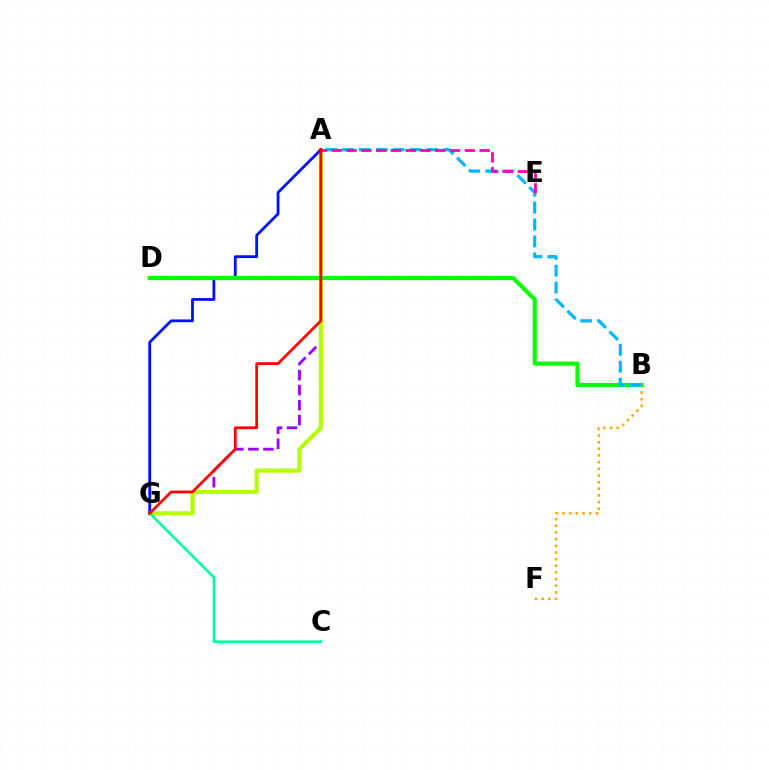{('A', 'G'): [{'color': '#9b00ff', 'line_style': 'dashed', 'thickness': 2.04}, {'color': '#b3ff00', 'line_style': 'solid', 'thickness': 2.96}, {'color': '#0010ff', 'line_style': 'solid', 'thickness': 2.02}, {'color': '#ff0000', 'line_style': 'solid', 'thickness': 1.98}], ('B', 'F'): [{'color': '#ffa500', 'line_style': 'dotted', 'thickness': 1.81}], ('B', 'D'): [{'color': '#08ff00', 'line_style': 'solid', 'thickness': 2.97}], ('A', 'B'): [{'color': '#00b5ff', 'line_style': 'dashed', 'thickness': 2.29}], ('C', 'G'): [{'color': '#00ff9d', 'line_style': 'solid', 'thickness': 1.83}], ('A', 'E'): [{'color': '#ff00bd', 'line_style': 'dashed', 'thickness': 2.01}]}